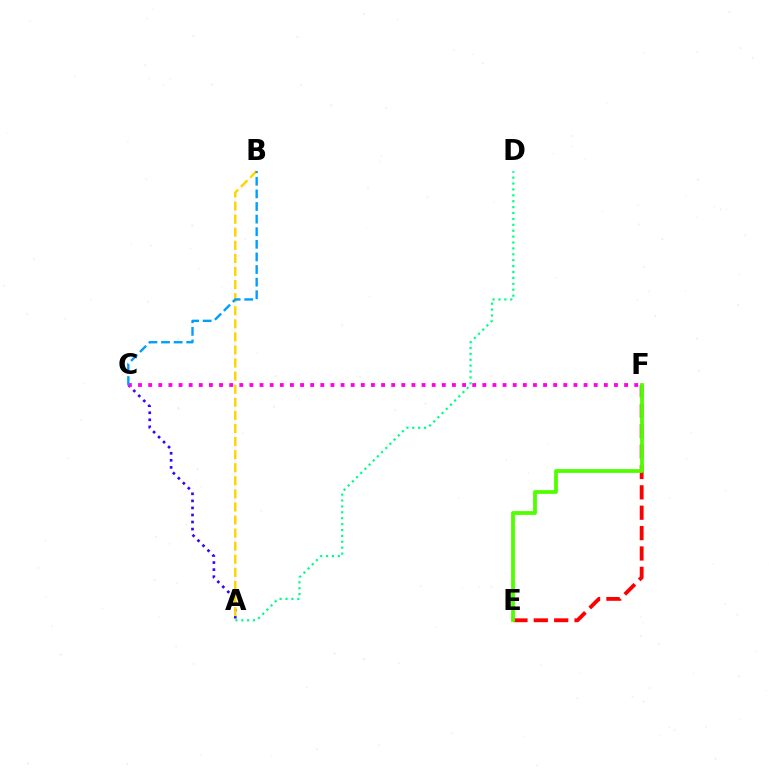{('A', 'C'): [{'color': '#3700ff', 'line_style': 'dotted', 'thickness': 1.92}], ('E', 'F'): [{'color': '#ff0000', 'line_style': 'dashed', 'thickness': 2.77}, {'color': '#4fff00', 'line_style': 'solid', 'thickness': 2.72}], ('A', 'D'): [{'color': '#00ff86', 'line_style': 'dotted', 'thickness': 1.6}], ('A', 'B'): [{'color': '#ffd500', 'line_style': 'dashed', 'thickness': 1.78}], ('C', 'F'): [{'color': '#ff00ed', 'line_style': 'dotted', 'thickness': 2.75}], ('B', 'C'): [{'color': '#009eff', 'line_style': 'dashed', 'thickness': 1.71}]}